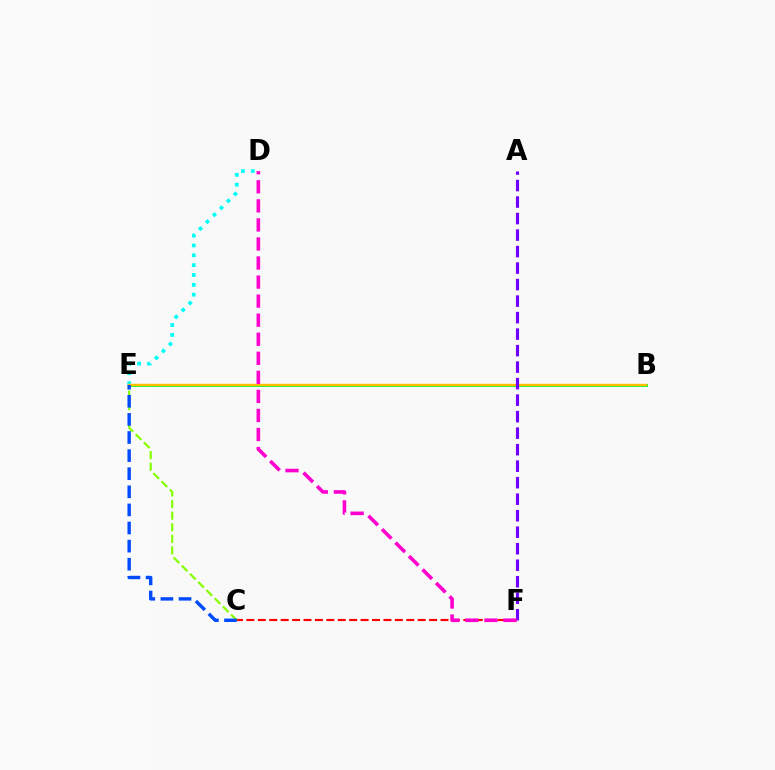{('B', 'E'): [{'color': '#00ff39', 'line_style': 'solid', 'thickness': 2.08}, {'color': '#ffbd00', 'line_style': 'solid', 'thickness': 1.73}], ('C', 'F'): [{'color': '#ff0000', 'line_style': 'dashed', 'thickness': 1.55}], ('D', 'E'): [{'color': '#00fff6', 'line_style': 'dotted', 'thickness': 2.67}], ('C', 'E'): [{'color': '#84ff00', 'line_style': 'dashed', 'thickness': 1.57}, {'color': '#004bff', 'line_style': 'dashed', 'thickness': 2.46}], ('A', 'F'): [{'color': '#7200ff', 'line_style': 'dashed', 'thickness': 2.24}], ('D', 'F'): [{'color': '#ff00cf', 'line_style': 'dashed', 'thickness': 2.59}]}